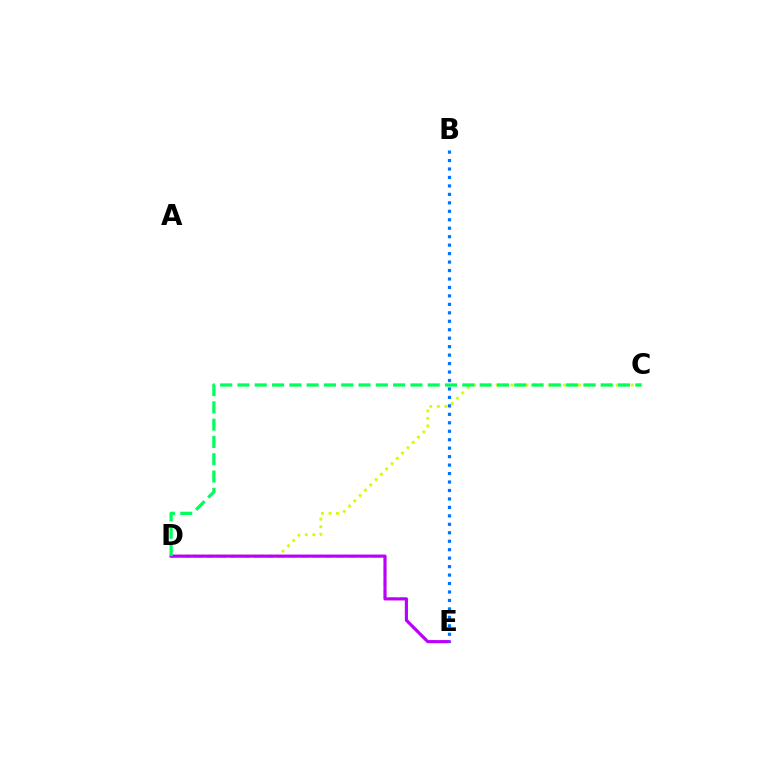{('C', 'D'): [{'color': '#d1ff00', 'line_style': 'dotted', 'thickness': 2.04}, {'color': '#00ff5c', 'line_style': 'dashed', 'thickness': 2.35}], ('D', 'E'): [{'color': '#ff0000', 'line_style': 'dashed', 'thickness': 1.61}, {'color': '#b900ff', 'line_style': 'solid', 'thickness': 2.24}], ('B', 'E'): [{'color': '#0074ff', 'line_style': 'dotted', 'thickness': 2.3}]}